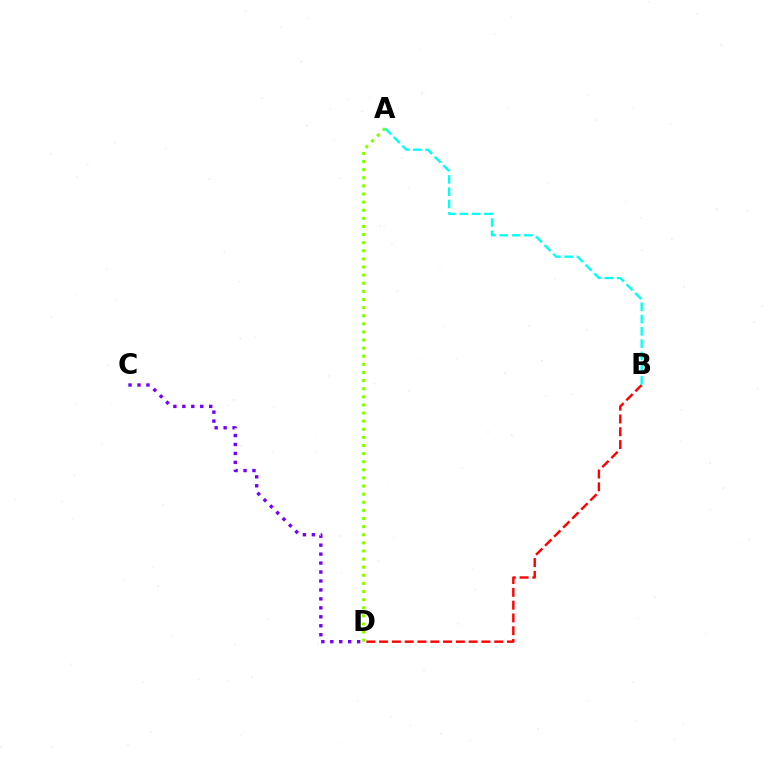{('C', 'D'): [{'color': '#7200ff', 'line_style': 'dotted', 'thickness': 2.43}], ('B', 'D'): [{'color': '#ff0000', 'line_style': 'dashed', 'thickness': 1.74}], ('A', 'D'): [{'color': '#84ff00', 'line_style': 'dotted', 'thickness': 2.2}], ('A', 'B'): [{'color': '#00fff6', 'line_style': 'dashed', 'thickness': 1.67}]}